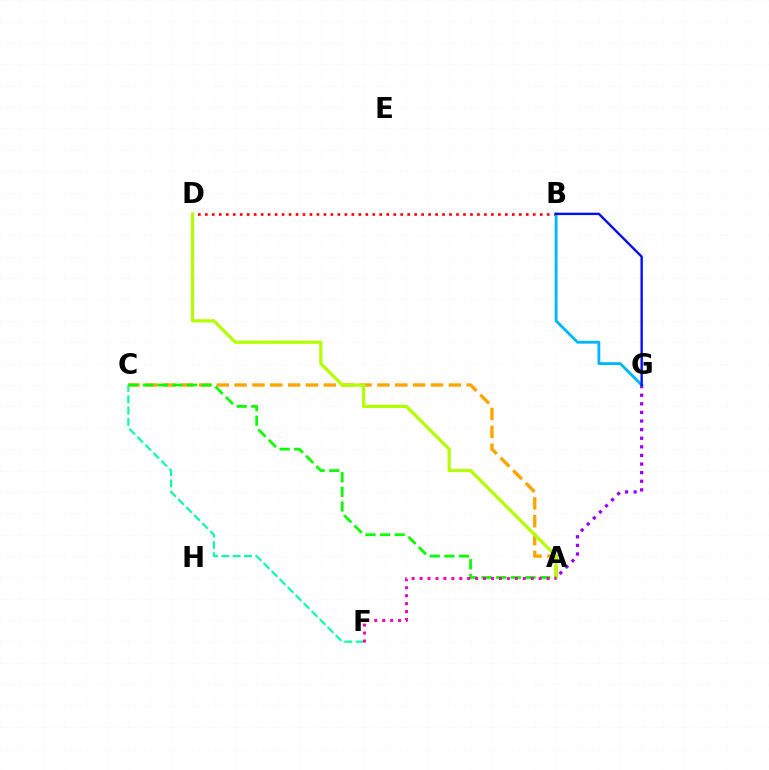{('B', 'D'): [{'color': '#ff0000', 'line_style': 'dotted', 'thickness': 1.9}], ('A', 'G'): [{'color': '#9b00ff', 'line_style': 'dotted', 'thickness': 2.34}], ('C', 'F'): [{'color': '#00ff9d', 'line_style': 'dashed', 'thickness': 1.54}], ('A', 'C'): [{'color': '#ffa500', 'line_style': 'dashed', 'thickness': 2.43}, {'color': '#08ff00', 'line_style': 'dashed', 'thickness': 1.99}], ('B', 'G'): [{'color': '#00b5ff', 'line_style': 'solid', 'thickness': 2.04}, {'color': '#0010ff', 'line_style': 'solid', 'thickness': 1.71}], ('A', 'D'): [{'color': '#b3ff00', 'line_style': 'solid', 'thickness': 2.32}], ('A', 'F'): [{'color': '#ff00bd', 'line_style': 'dotted', 'thickness': 2.16}]}